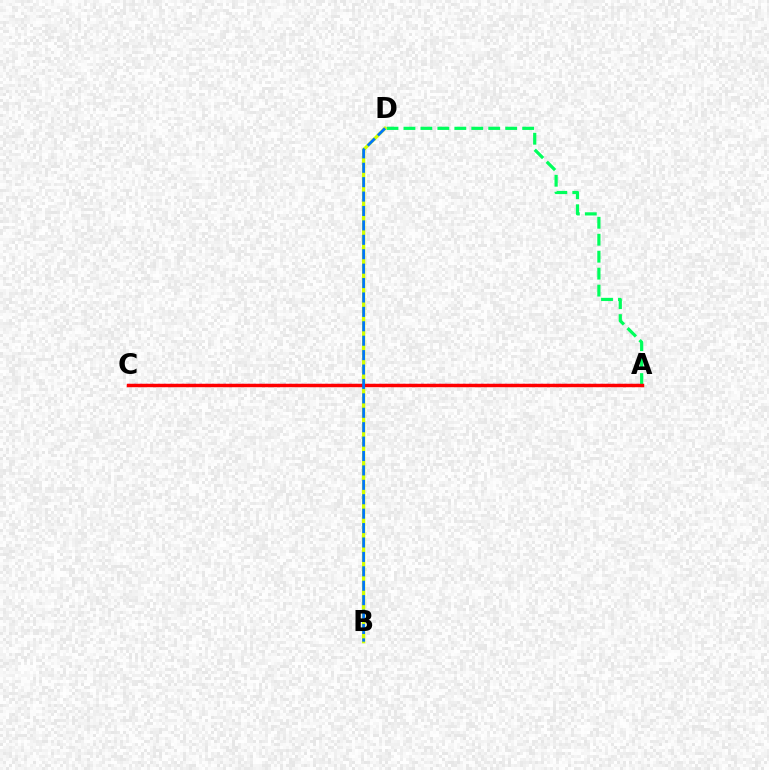{('A', 'D'): [{'color': '#00ff5c', 'line_style': 'dashed', 'thickness': 2.3}], ('A', 'C'): [{'color': '#b900ff', 'line_style': 'dotted', 'thickness': 1.63}, {'color': '#ff0000', 'line_style': 'solid', 'thickness': 2.49}], ('B', 'D'): [{'color': '#d1ff00', 'line_style': 'solid', 'thickness': 2.38}, {'color': '#0074ff', 'line_style': 'dashed', 'thickness': 1.96}]}